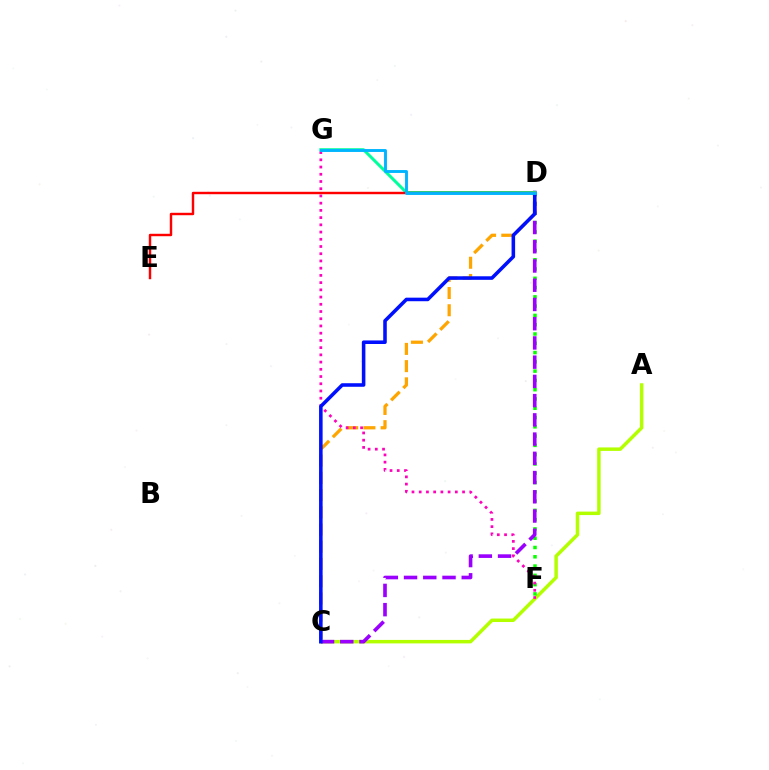{('A', 'C'): [{'color': '#b3ff00', 'line_style': 'solid', 'thickness': 2.5}], ('D', 'F'): [{'color': '#08ff00', 'line_style': 'dotted', 'thickness': 2.52}], ('C', 'D'): [{'color': '#ffa500', 'line_style': 'dashed', 'thickness': 2.34}, {'color': '#9b00ff', 'line_style': 'dashed', 'thickness': 2.61}, {'color': '#0010ff', 'line_style': 'solid', 'thickness': 2.56}], ('F', 'G'): [{'color': '#ff00bd', 'line_style': 'dotted', 'thickness': 1.96}], ('D', 'G'): [{'color': '#00ff9d', 'line_style': 'solid', 'thickness': 2.17}, {'color': '#00b5ff', 'line_style': 'solid', 'thickness': 2.09}], ('D', 'E'): [{'color': '#ff0000', 'line_style': 'solid', 'thickness': 1.75}]}